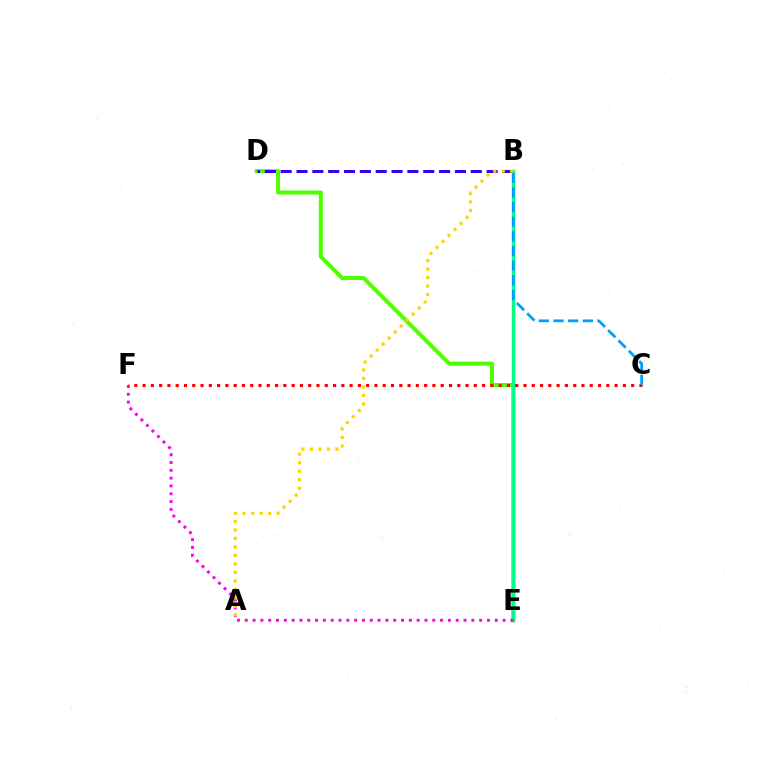{('D', 'E'): [{'color': '#4fff00', 'line_style': 'solid', 'thickness': 2.9}], ('B', 'D'): [{'color': '#3700ff', 'line_style': 'dashed', 'thickness': 2.15}], ('B', 'E'): [{'color': '#00ff86', 'line_style': 'solid', 'thickness': 2.47}], ('E', 'F'): [{'color': '#ff00ed', 'line_style': 'dotted', 'thickness': 2.12}], ('C', 'F'): [{'color': '#ff0000', 'line_style': 'dotted', 'thickness': 2.25}], ('A', 'B'): [{'color': '#ffd500', 'line_style': 'dotted', 'thickness': 2.31}], ('B', 'C'): [{'color': '#009eff', 'line_style': 'dashed', 'thickness': 1.99}]}